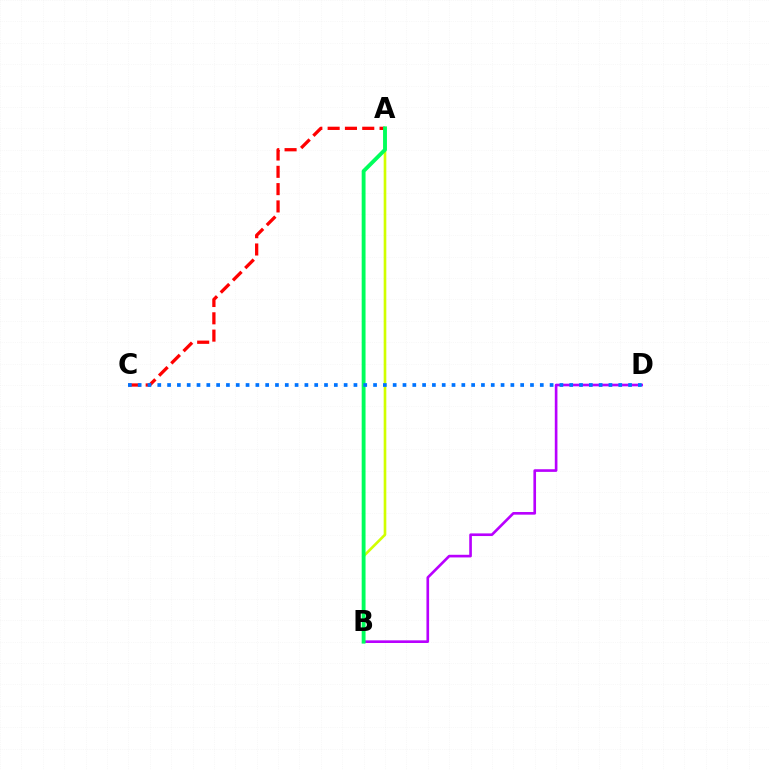{('A', 'C'): [{'color': '#ff0000', 'line_style': 'dashed', 'thickness': 2.35}], ('A', 'B'): [{'color': '#d1ff00', 'line_style': 'solid', 'thickness': 1.91}, {'color': '#00ff5c', 'line_style': 'solid', 'thickness': 2.78}], ('B', 'D'): [{'color': '#b900ff', 'line_style': 'solid', 'thickness': 1.9}], ('C', 'D'): [{'color': '#0074ff', 'line_style': 'dotted', 'thickness': 2.66}]}